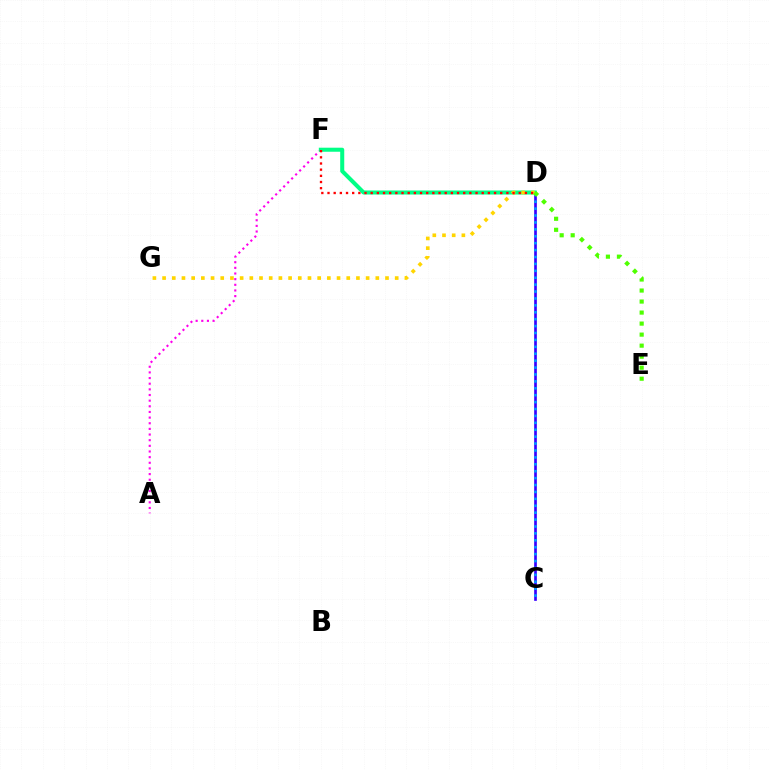{('A', 'F'): [{'color': '#ff00ed', 'line_style': 'dotted', 'thickness': 1.53}], ('C', 'D'): [{'color': '#3700ff', 'line_style': 'solid', 'thickness': 1.93}, {'color': '#009eff', 'line_style': 'dotted', 'thickness': 1.88}], ('D', 'F'): [{'color': '#00ff86', 'line_style': 'solid', 'thickness': 2.91}, {'color': '#ff0000', 'line_style': 'dotted', 'thickness': 1.68}], ('D', 'G'): [{'color': '#ffd500', 'line_style': 'dotted', 'thickness': 2.63}], ('D', 'E'): [{'color': '#4fff00', 'line_style': 'dotted', 'thickness': 2.99}]}